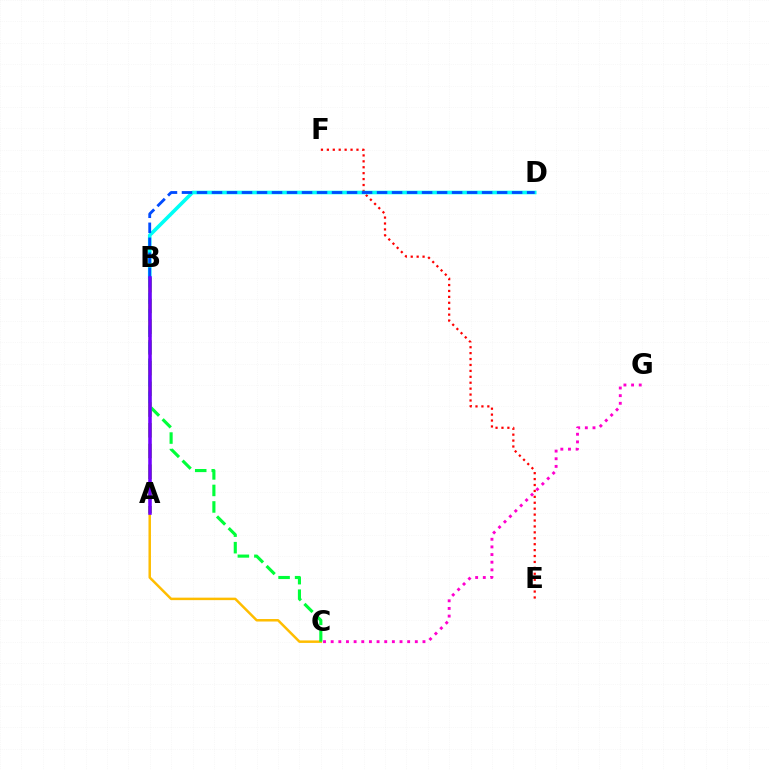{('A', 'C'): [{'color': '#ffbd00', 'line_style': 'solid', 'thickness': 1.79}], ('A', 'B'): [{'color': '#84ff00', 'line_style': 'dashed', 'thickness': 2.82}, {'color': '#7200ff', 'line_style': 'solid', 'thickness': 2.55}], ('E', 'F'): [{'color': '#ff0000', 'line_style': 'dotted', 'thickness': 1.61}], ('C', 'G'): [{'color': '#ff00cf', 'line_style': 'dotted', 'thickness': 2.08}], ('B', 'D'): [{'color': '#00fff6', 'line_style': 'solid', 'thickness': 2.6}, {'color': '#004bff', 'line_style': 'dashed', 'thickness': 2.04}], ('B', 'C'): [{'color': '#00ff39', 'line_style': 'dashed', 'thickness': 2.24}]}